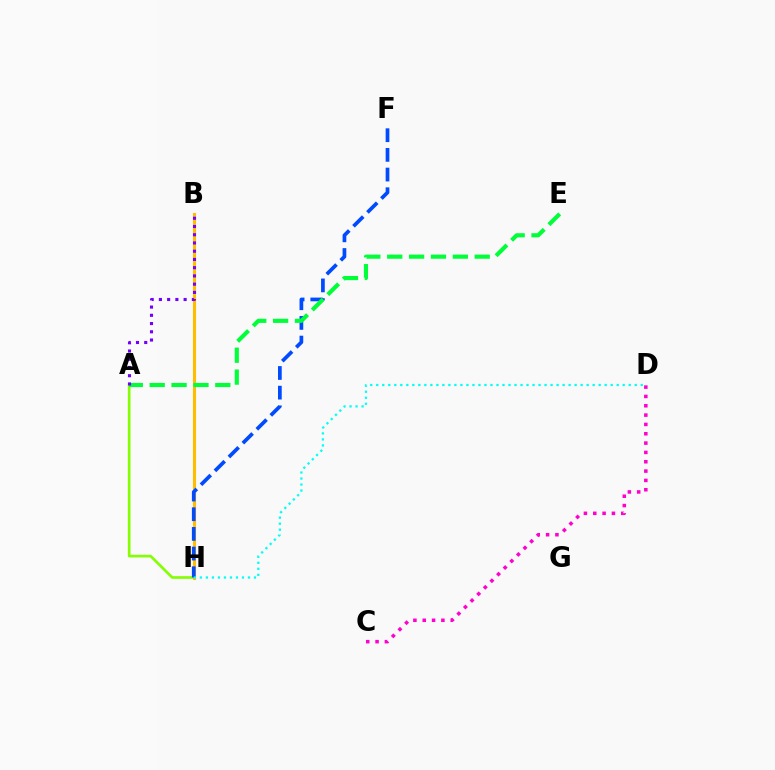{('A', 'H'): [{'color': '#84ff00', 'line_style': 'solid', 'thickness': 1.91}], ('B', 'H'): [{'color': '#ff0000', 'line_style': 'dashed', 'thickness': 2.02}, {'color': '#ffbd00', 'line_style': 'solid', 'thickness': 2.21}], ('F', 'H'): [{'color': '#004bff', 'line_style': 'dashed', 'thickness': 2.67}], ('C', 'D'): [{'color': '#ff00cf', 'line_style': 'dotted', 'thickness': 2.54}], ('A', 'E'): [{'color': '#00ff39', 'line_style': 'dashed', 'thickness': 2.97}], ('D', 'H'): [{'color': '#00fff6', 'line_style': 'dotted', 'thickness': 1.63}], ('A', 'B'): [{'color': '#7200ff', 'line_style': 'dotted', 'thickness': 2.24}]}